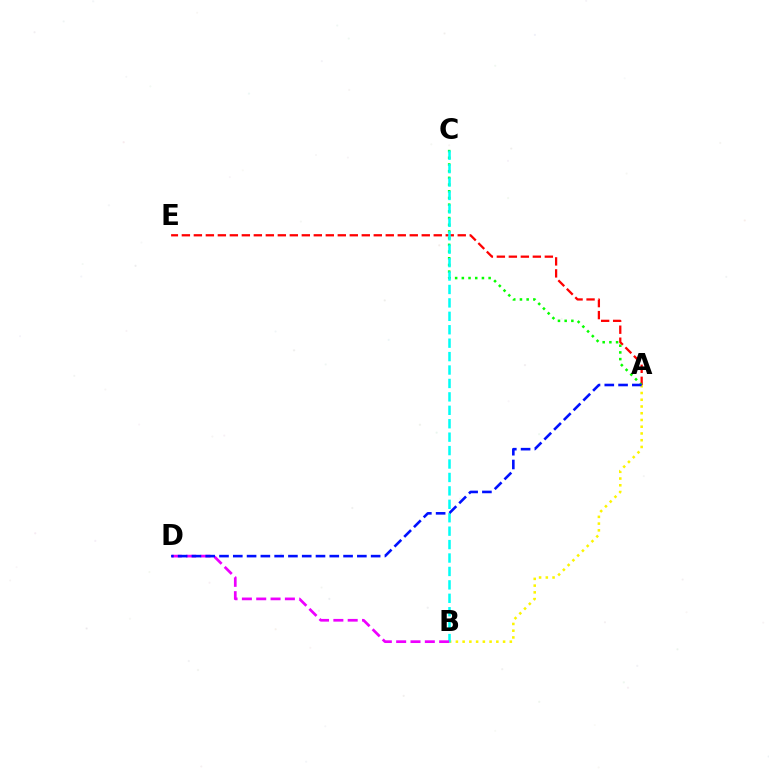{('A', 'E'): [{'color': '#ff0000', 'line_style': 'dashed', 'thickness': 1.63}], ('A', 'C'): [{'color': '#08ff00', 'line_style': 'dotted', 'thickness': 1.82}], ('A', 'B'): [{'color': '#fcf500', 'line_style': 'dotted', 'thickness': 1.83}], ('B', 'C'): [{'color': '#00fff6', 'line_style': 'dashed', 'thickness': 1.82}], ('B', 'D'): [{'color': '#ee00ff', 'line_style': 'dashed', 'thickness': 1.95}], ('A', 'D'): [{'color': '#0010ff', 'line_style': 'dashed', 'thickness': 1.87}]}